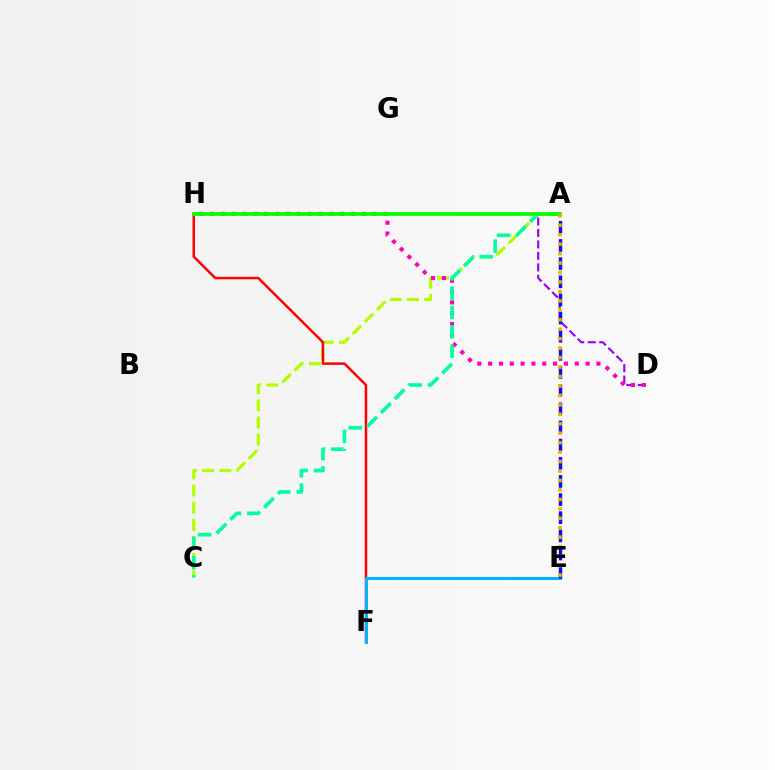{('A', 'C'): [{'color': '#b3ff00', 'line_style': 'dashed', 'thickness': 2.33}, {'color': '#00ff9d', 'line_style': 'dashed', 'thickness': 2.63}], ('D', 'H'): [{'color': '#9b00ff', 'line_style': 'dashed', 'thickness': 1.56}, {'color': '#ff00bd', 'line_style': 'dotted', 'thickness': 2.94}], ('F', 'H'): [{'color': '#ff0000', 'line_style': 'solid', 'thickness': 1.8}], ('E', 'F'): [{'color': '#00b5ff', 'line_style': 'solid', 'thickness': 2.19}], ('A', 'E'): [{'color': '#0010ff', 'line_style': 'dashed', 'thickness': 2.47}, {'color': '#ffa500', 'line_style': 'dotted', 'thickness': 2.57}], ('A', 'H'): [{'color': '#08ff00', 'line_style': 'solid', 'thickness': 2.69}]}